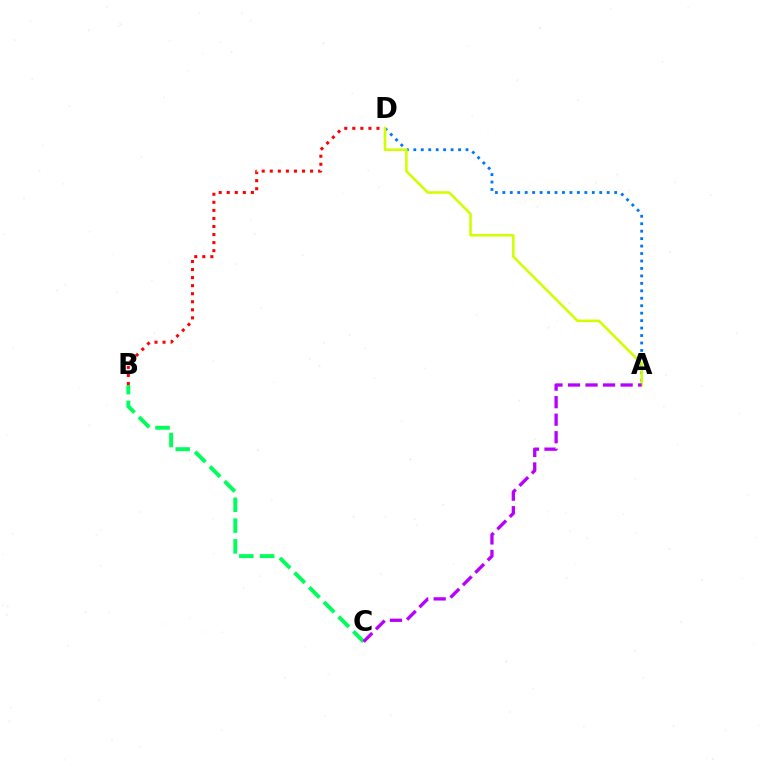{('B', 'D'): [{'color': '#ff0000', 'line_style': 'dotted', 'thickness': 2.19}], ('A', 'D'): [{'color': '#0074ff', 'line_style': 'dotted', 'thickness': 2.03}, {'color': '#d1ff00', 'line_style': 'solid', 'thickness': 1.86}], ('B', 'C'): [{'color': '#00ff5c', 'line_style': 'dashed', 'thickness': 2.82}], ('A', 'C'): [{'color': '#b900ff', 'line_style': 'dashed', 'thickness': 2.38}]}